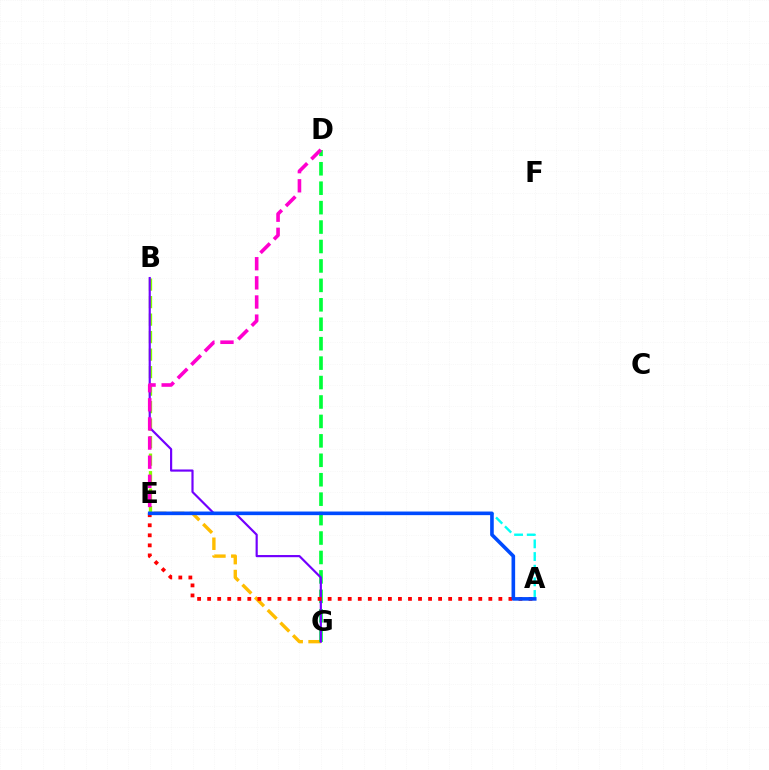{('A', 'E'): [{'color': '#00fff6', 'line_style': 'dashed', 'thickness': 1.72}, {'color': '#ff0000', 'line_style': 'dotted', 'thickness': 2.73}, {'color': '#004bff', 'line_style': 'solid', 'thickness': 2.6}], ('E', 'G'): [{'color': '#ffbd00', 'line_style': 'dashed', 'thickness': 2.43}], ('B', 'E'): [{'color': '#84ff00', 'line_style': 'dashed', 'thickness': 2.38}], ('D', 'G'): [{'color': '#00ff39', 'line_style': 'dashed', 'thickness': 2.64}], ('B', 'G'): [{'color': '#7200ff', 'line_style': 'solid', 'thickness': 1.56}], ('D', 'E'): [{'color': '#ff00cf', 'line_style': 'dashed', 'thickness': 2.6}]}